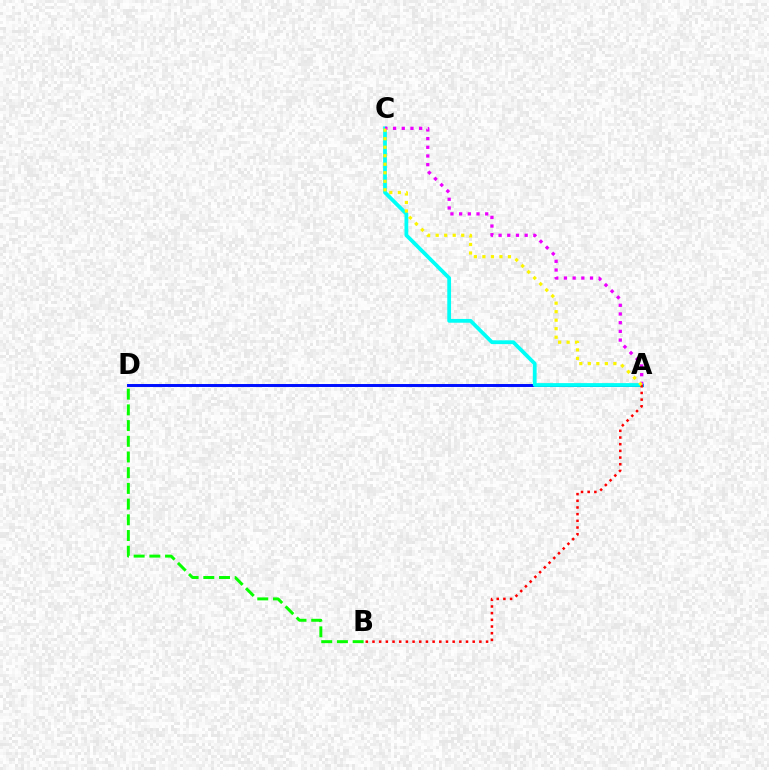{('B', 'D'): [{'color': '#08ff00', 'line_style': 'dashed', 'thickness': 2.13}], ('A', 'D'): [{'color': '#0010ff', 'line_style': 'solid', 'thickness': 2.13}], ('A', 'C'): [{'color': '#00fff6', 'line_style': 'solid', 'thickness': 2.72}, {'color': '#ee00ff', 'line_style': 'dotted', 'thickness': 2.36}, {'color': '#fcf500', 'line_style': 'dotted', 'thickness': 2.31}], ('A', 'B'): [{'color': '#ff0000', 'line_style': 'dotted', 'thickness': 1.81}]}